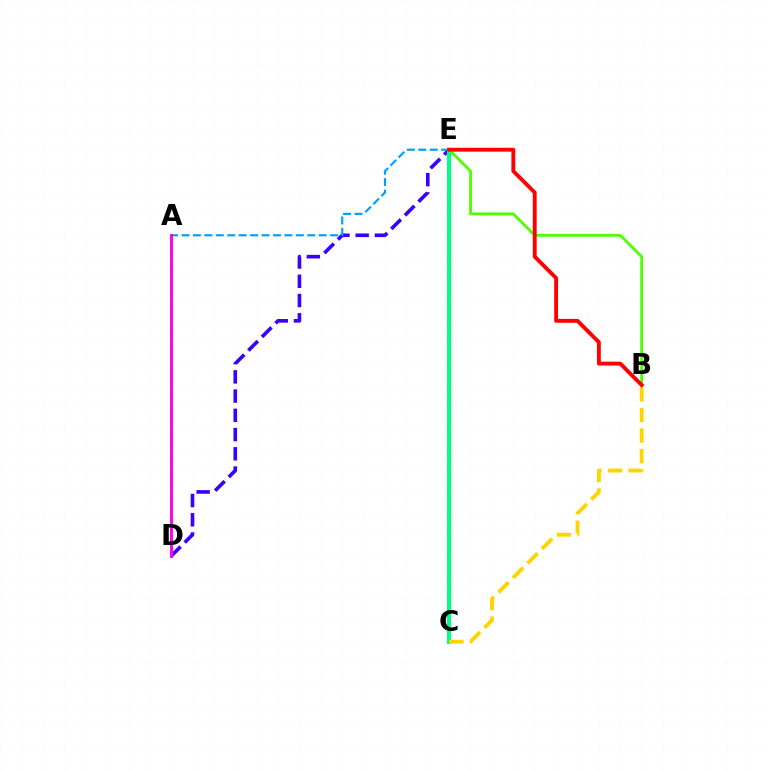{('D', 'E'): [{'color': '#3700ff', 'line_style': 'dashed', 'thickness': 2.61}], ('A', 'E'): [{'color': '#009eff', 'line_style': 'dashed', 'thickness': 1.55}], ('C', 'E'): [{'color': '#00ff86', 'line_style': 'solid', 'thickness': 2.93}], ('B', 'E'): [{'color': '#4fff00', 'line_style': 'solid', 'thickness': 2.05}, {'color': '#ff0000', 'line_style': 'solid', 'thickness': 2.79}], ('B', 'C'): [{'color': '#ffd500', 'line_style': 'dashed', 'thickness': 2.79}], ('A', 'D'): [{'color': '#ff00ed', 'line_style': 'solid', 'thickness': 2.1}]}